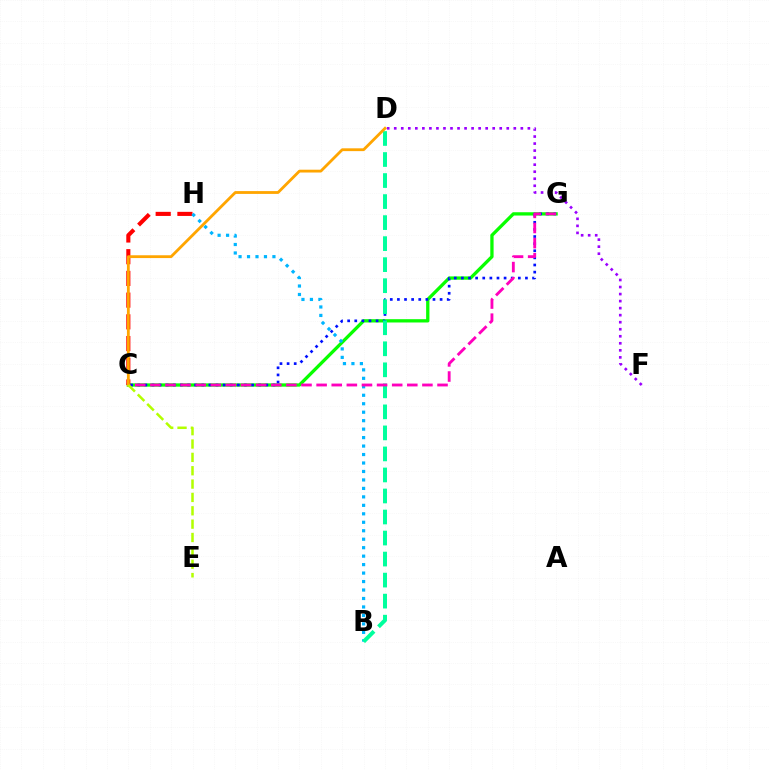{('C', 'G'): [{'color': '#08ff00', 'line_style': 'solid', 'thickness': 2.38}, {'color': '#0010ff', 'line_style': 'dotted', 'thickness': 1.93}, {'color': '#ff00bd', 'line_style': 'dashed', 'thickness': 2.05}], ('D', 'F'): [{'color': '#9b00ff', 'line_style': 'dotted', 'thickness': 1.91}], ('C', 'H'): [{'color': '#ff0000', 'line_style': 'dashed', 'thickness': 2.95}], ('B', 'H'): [{'color': '#00b5ff', 'line_style': 'dotted', 'thickness': 2.3}], ('B', 'D'): [{'color': '#00ff9d', 'line_style': 'dashed', 'thickness': 2.86}], ('C', 'D'): [{'color': '#ffa500', 'line_style': 'solid', 'thickness': 2.02}], ('C', 'E'): [{'color': '#b3ff00', 'line_style': 'dashed', 'thickness': 1.81}]}